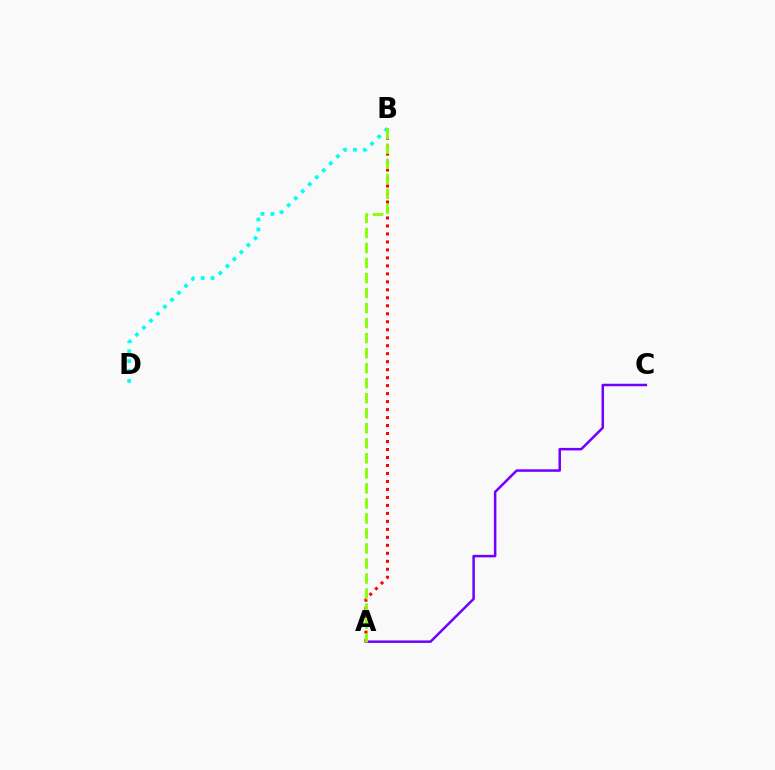{('A', 'C'): [{'color': '#7200ff', 'line_style': 'solid', 'thickness': 1.81}], ('A', 'B'): [{'color': '#ff0000', 'line_style': 'dotted', 'thickness': 2.17}, {'color': '#84ff00', 'line_style': 'dashed', 'thickness': 2.04}], ('B', 'D'): [{'color': '#00fff6', 'line_style': 'dotted', 'thickness': 2.69}]}